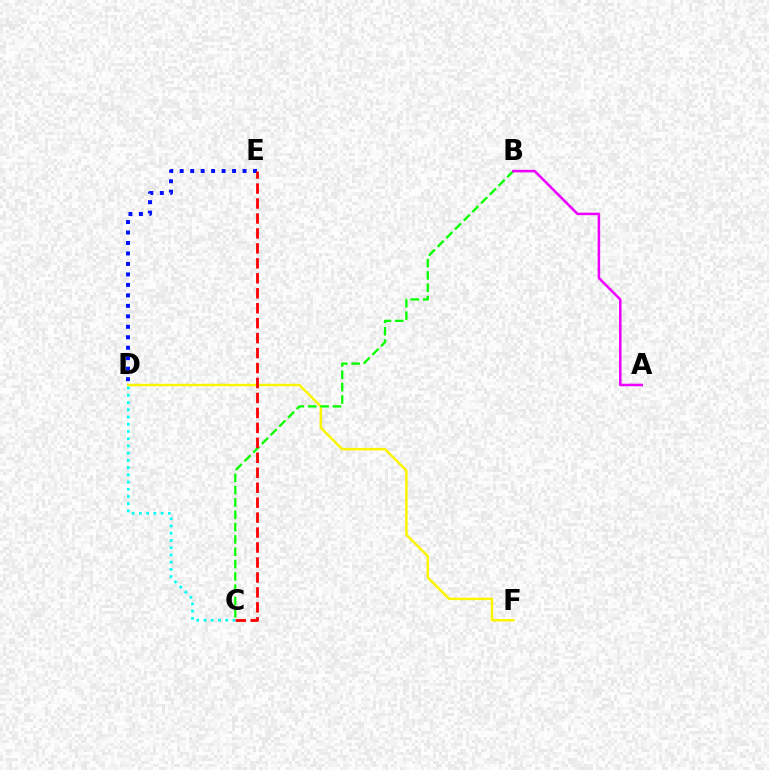{('D', 'F'): [{'color': '#fcf500', 'line_style': 'solid', 'thickness': 1.78}], ('D', 'E'): [{'color': '#0010ff', 'line_style': 'dotted', 'thickness': 2.85}], ('B', 'C'): [{'color': '#08ff00', 'line_style': 'dashed', 'thickness': 1.67}], ('C', 'E'): [{'color': '#ff0000', 'line_style': 'dashed', 'thickness': 2.03}], ('C', 'D'): [{'color': '#00fff6', 'line_style': 'dotted', 'thickness': 1.96}], ('A', 'B'): [{'color': '#ee00ff', 'line_style': 'solid', 'thickness': 1.83}]}